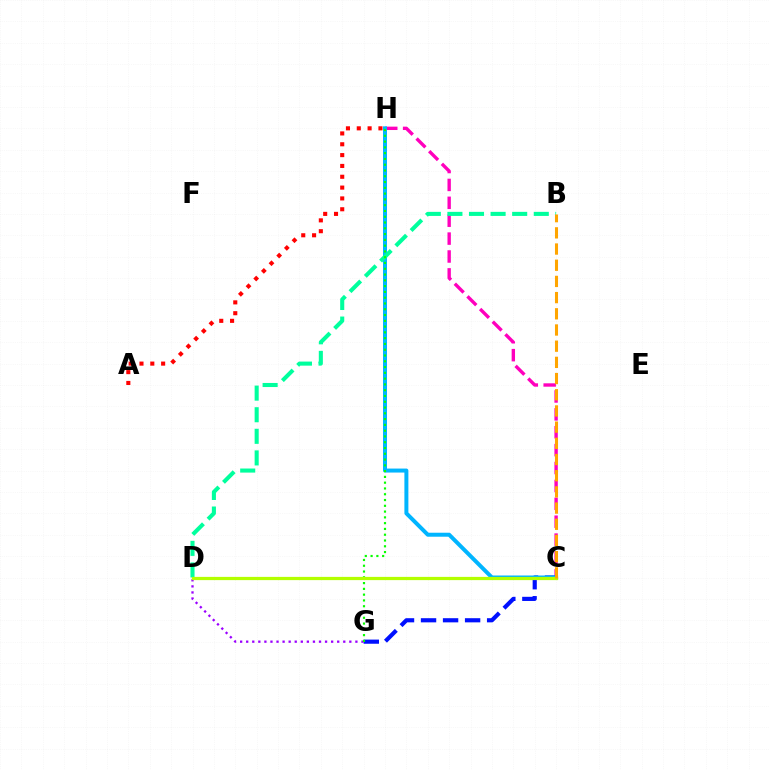{('C', 'H'): [{'color': '#ff00bd', 'line_style': 'dashed', 'thickness': 2.43}, {'color': '#00b5ff', 'line_style': 'solid', 'thickness': 2.87}], ('C', 'G'): [{'color': '#0010ff', 'line_style': 'dashed', 'thickness': 2.99}], ('D', 'G'): [{'color': '#9b00ff', 'line_style': 'dotted', 'thickness': 1.65}], ('B', 'D'): [{'color': '#00ff9d', 'line_style': 'dashed', 'thickness': 2.93}], ('G', 'H'): [{'color': '#08ff00', 'line_style': 'dotted', 'thickness': 1.57}], ('C', 'D'): [{'color': '#b3ff00', 'line_style': 'solid', 'thickness': 2.33}], ('A', 'H'): [{'color': '#ff0000', 'line_style': 'dotted', 'thickness': 2.94}], ('B', 'C'): [{'color': '#ffa500', 'line_style': 'dashed', 'thickness': 2.2}]}